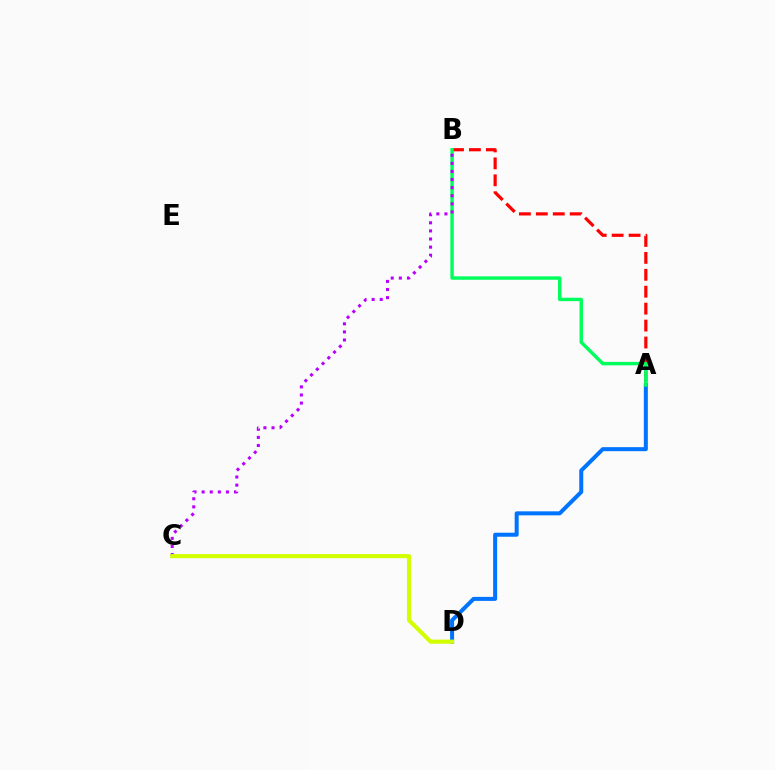{('A', 'D'): [{'color': '#0074ff', 'line_style': 'solid', 'thickness': 2.89}], ('A', 'B'): [{'color': '#ff0000', 'line_style': 'dashed', 'thickness': 2.3}, {'color': '#00ff5c', 'line_style': 'solid', 'thickness': 2.47}], ('B', 'C'): [{'color': '#b900ff', 'line_style': 'dotted', 'thickness': 2.2}], ('C', 'D'): [{'color': '#d1ff00', 'line_style': 'solid', 'thickness': 2.95}]}